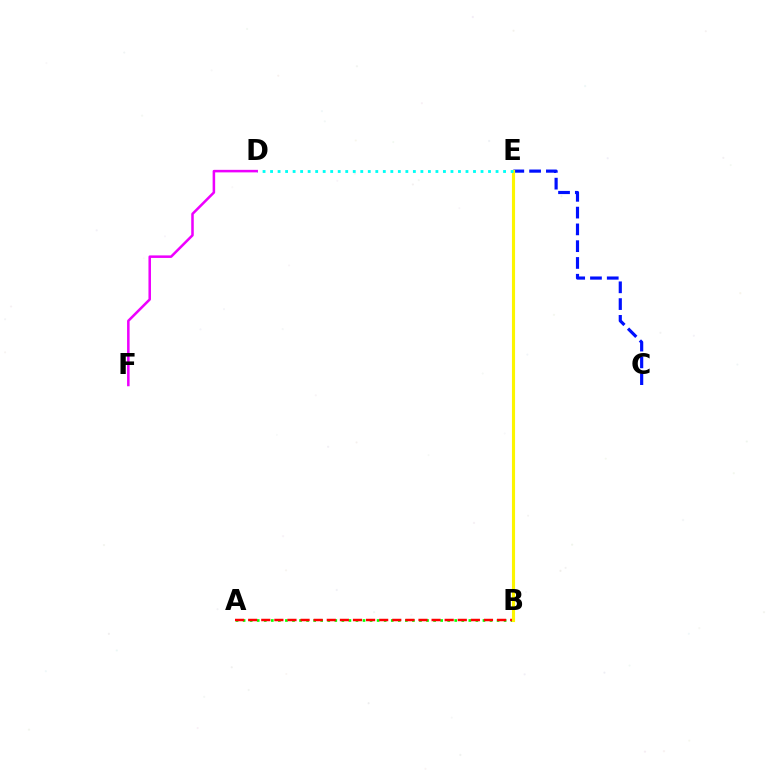{('A', 'B'): [{'color': '#08ff00', 'line_style': 'dotted', 'thickness': 1.92}, {'color': '#ff0000', 'line_style': 'dashed', 'thickness': 1.78}], ('C', 'E'): [{'color': '#0010ff', 'line_style': 'dashed', 'thickness': 2.28}], ('B', 'E'): [{'color': '#fcf500', 'line_style': 'solid', 'thickness': 2.25}], ('D', 'E'): [{'color': '#00fff6', 'line_style': 'dotted', 'thickness': 2.04}], ('D', 'F'): [{'color': '#ee00ff', 'line_style': 'solid', 'thickness': 1.82}]}